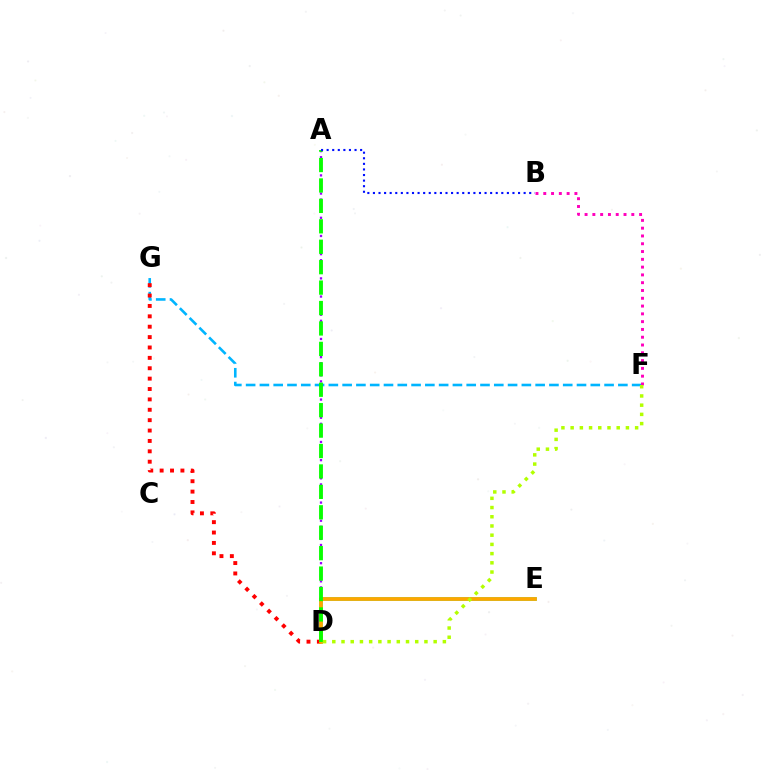{('F', 'G'): [{'color': '#00b5ff', 'line_style': 'dashed', 'thickness': 1.87}], ('A', 'D'): [{'color': '#9b00ff', 'line_style': 'dotted', 'thickness': 1.65}, {'color': '#08ff00', 'line_style': 'dashed', 'thickness': 2.78}], ('B', 'F'): [{'color': '#ff00bd', 'line_style': 'dotted', 'thickness': 2.12}], ('D', 'E'): [{'color': '#00ff9d', 'line_style': 'solid', 'thickness': 2.54}, {'color': '#ffa500', 'line_style': 'solid', 'thickness': 2.69}], ('D', 'G'): [{'color': '#ff0000', 'line_style': 'dotted', 'thickness': 2.82}], ('A', 'B'): [{'color': '#0010ff', 'line_style': 'dotted', 'thickness': 1.52}], ('D', 'F'): [{'color': '#b3ff00', 'line_style': 'dotted', 'thickness': 2.5}]}